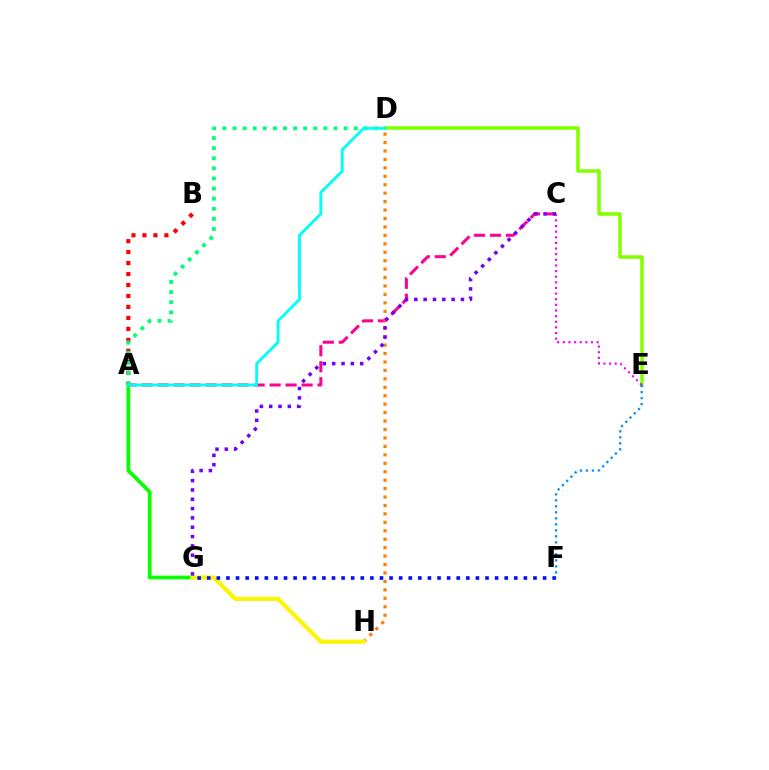{('A', 'B'): [{'color': '#ff0000', 'line_style': 'dotted', 'thickness': 2.98}], ('A', 'C'): [{'color': '#ff0094', 'line_style': 'dashed', 'thickness': 2.17}], ('D', 'H'): [{'color': '#ff7c00', 'line_style': 'dotted', 'thickness': 2.29}], ('A', 'G'): [{'color': '#08ff00', 'line_style': 'solid', 'thickness': 2.69}], ('D', 'E'): [{'color': '#84ff00', 'line_style': 'solid', 'thickness': 2.54}], ('G', 'H'): [{'color': '#fcf500', 'line_style': 'solid', 'thickness': 3.0}], ('A', 'D'): [{'color': '#00ff74', 'line_style': 'dotted', 'thickness': 2.75}, {'color': '#00fff6', 'line_style': 'solid', 'thickness': 2.04}], ('F', 'G'): [{'color': '#0010ff', 'line_style': 'dotted', 'thickness': 2.61}], ('C', 'E'): [{'color': '#ee00ff', 'line_style': 'dotted', 'thickness': 1.53}], ('C', 'G'): [{'color': '#7200ff', 'line_style': 'dotted', 'thickness': 2.53}], ('E', 'F'): [{'color': '#008cff', 'line_style': 'dotted', 'thickness': 1.63}]}